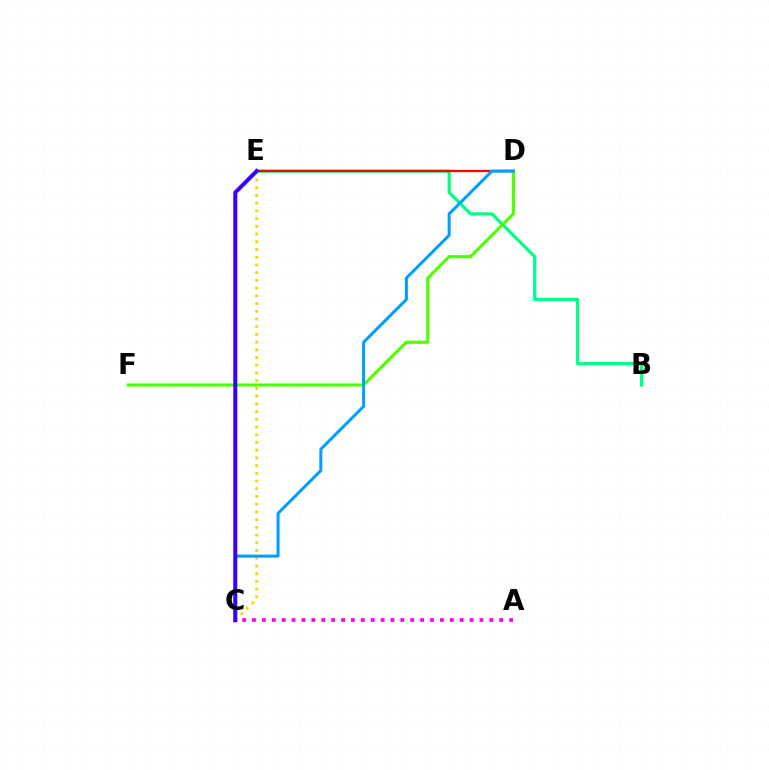{('A', 'C'): [{'color': '#ff00ed', 'line_style': 'dotted', 'thickness': 2.69}], ('B', 'E'): [{'color': '#00ff86', 'line_style': 'solid', 'thickness': 2.32}], ('D', 'E'): [{'color': '#ff0000', 'line_style': 'solid', 'thickness': 1.66}], ('C', 'E'): [{'color': '#ffd500', 'line_style': 'dotted', 'thickness': 2.1}, {'color': '#3700ff', 'line_style': 'solid', 'thickness': 2.88}], ('D', 'F'): [{'color': '#4fff00', 'line_style': 'solid', 'thickness': 2.25}], ('C', 'D'): [{'color': '#009eff', 'line_style': 'solid', 'thickness': 2.17}]}